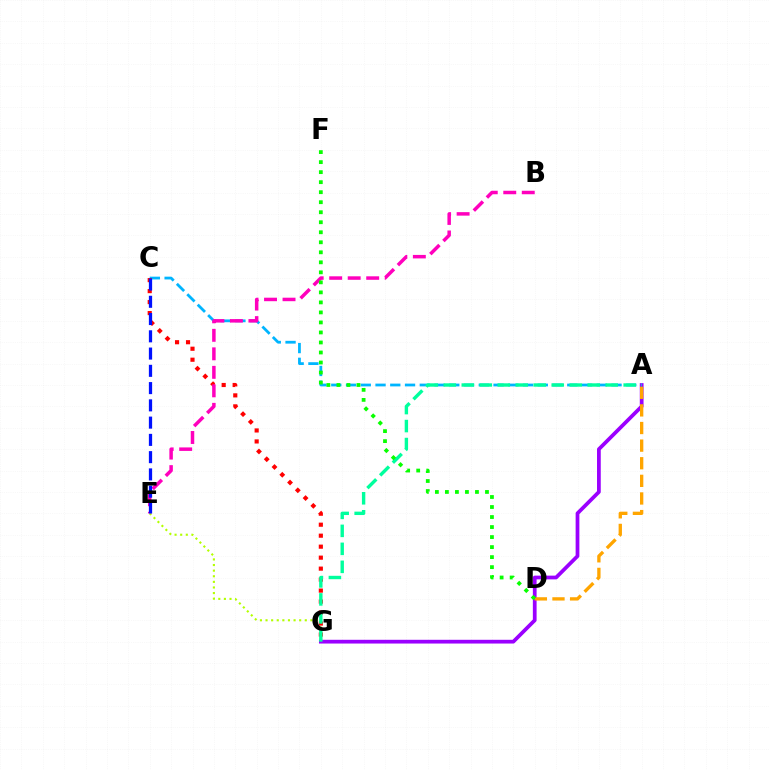{('A', 'G'): [{'color': '#9b00ff', 'line_style': 'solid', 'thickness': 2.7}, {'color': '#00ff9d', 'line_style': 'dashed', 'thickness': 2.44}], ('A', 'D'): [{'color': '#ffa500', 'line_style': 'dashed', 'thickness': 2.39}], ('A', 'C'): [{'color': '#00b5ff', 'line_style': 'dashed', 'thickness': 2.0}], ('C', 'G'): [{'color': '#ff0000', 'line_style': 'dotted', 'thickness': 2.98}], ('E', 'G'): [{'color': '#b3ff00', 'line_style': 'dotted', 'thickness': 1.52}], ('B', 'E'): [{'color': '#ff00bd', 'line_style': 'dashed', 'thickness': 2.51}], ('D', 'F'): [{'color': '#08ff00', 'line_style': 'dotted', 'thickness': 2.72}], ('C', 'E'): [{'color': '#0010ff', 'line_style': 'dashed', 'thickness': 2.35}]}